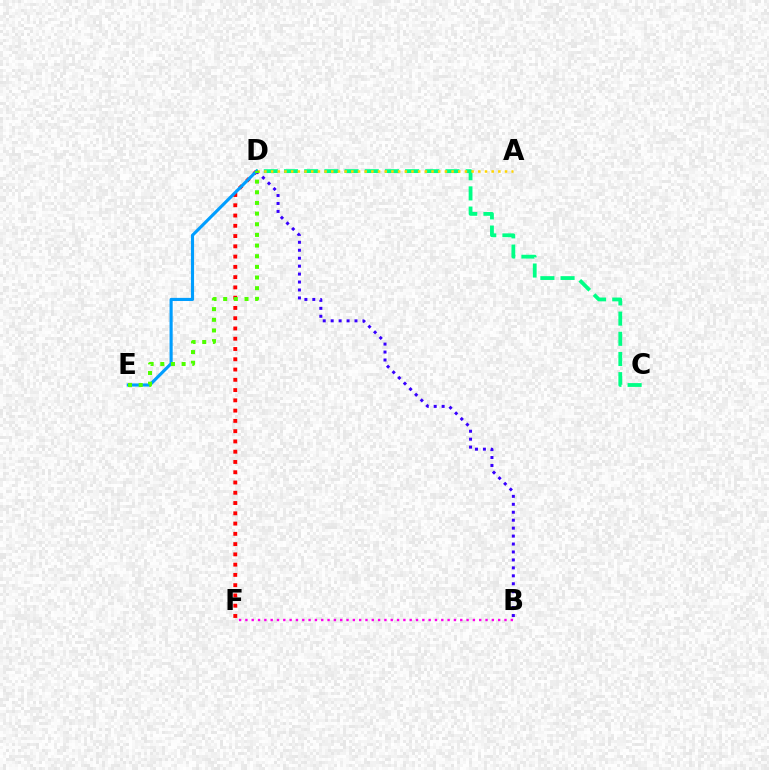{('D', 'F'): [{'color': '#ff0000', 'line_style': 'dotted', 'thickness': 2.79}], ('B', 'F'): [{'color': '#ff00ed', 'line_style': 'dotted', 'thickness': 1.72}], ('D', 'E'): [{'color': '#009eff', 'line_style': 'solid', 'thickness': 2.25}, {'color': '#4fff00', 'line_style': 'dotted', 'thickness': 2.9}], ('C', 'D'): [{'color': '#00ff86', 'line_style': 'dashed', 'thickness': 2.74}], ('B', 'D'): [{'color': '#3700ff', 'line_style': 'dotted', 'thickness': 2.16}], ('A', 'D'): [{'color': '#ffd500', 'line_style': 'dotted', 'thickness': 1.82}]}